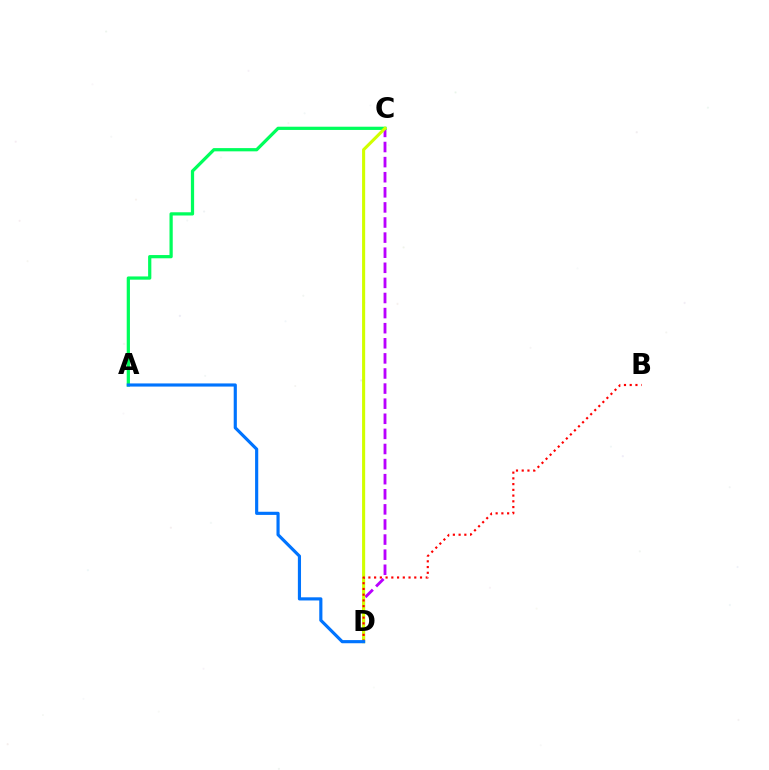{('C', 'D'): [{'color': '#b900ff', 'line_style': 'dashed', 'thickness': 2.05}, {'color': '#d1ff00', 'line_style': 'solid', 'thickness': 2.22}], ('A', 'C'): [{'color': '#00ff5c', 'line_style': 'solid', 'thickness': 2.33}], ('B', 'D'): [{'color': '#ff0000', 'line_style': 'dotted', 'thickness': 1.56}], ('A', 'D'): [{'color': '#0074ff', 'line_style': 'solid', 'thickness': 2.27}]}